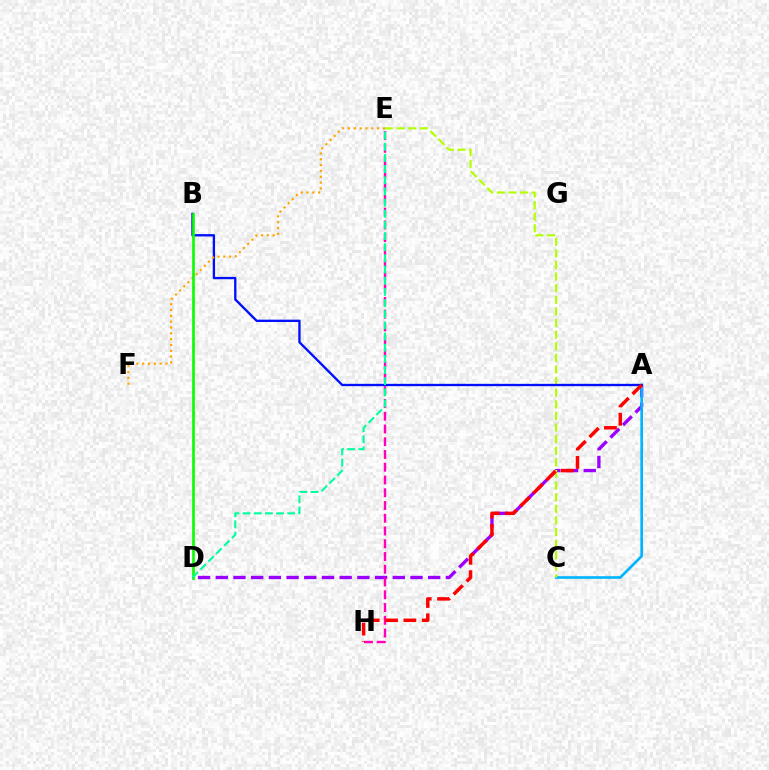{('A', 'D'): [{'color': '#9b00ff', 'line_style': 'dashed', 'thickness': 2.4}], ('A', 'C'): [{'color': '#00b5ff', 'line_style': 'solid', 'thickness': 1.91}], ('C', 'E'): [{'color': '#b3ff00', 'line_style': 'dashed', 'thickness': 1.58}], ('A', 'B'): [{'color': '#0010ff', 'line_style': 'solid', 'thickness': 1.68}], ('E', 'H'): [{'color': '#ff00bd', 'line_style': 'dashed', 'thickness': 1.73}], ('E', 'F'): [{'color': '#ffa500', 'line_style': 'dotted', 'thickness': 1.58}], ('B', 'D'): [{'color': '#08ff00', 'line_style': 'solid', 'thickness': 1.91}], ('A', 'H'): [{'color': '#ff0000', 'line_style': 'dashed', 'thickness': 2.49}], ('D', 'E'): [{'color': '#00ff9d', 'line_style': 'dashed', 'thickness': 1.52}]}